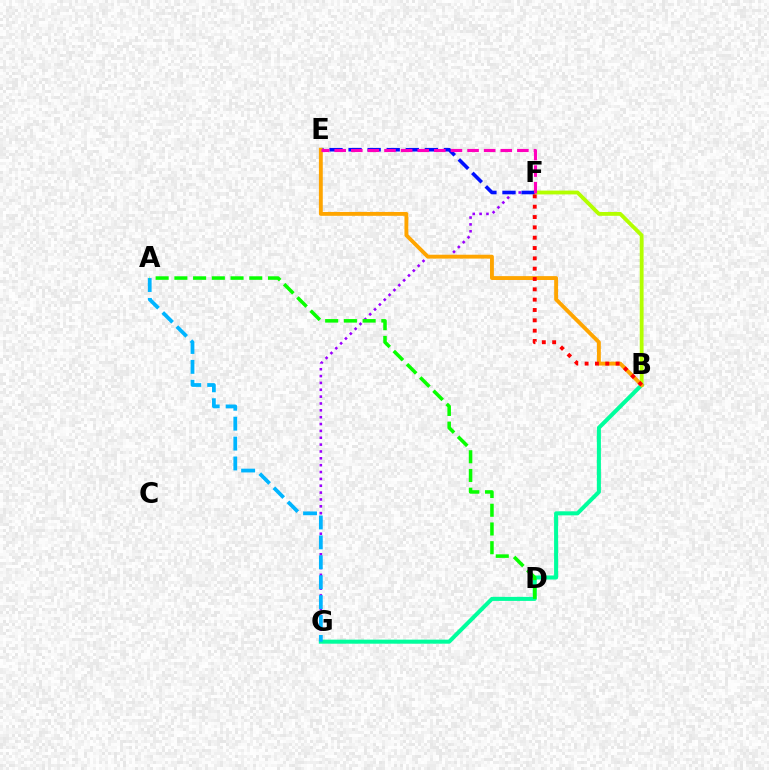{('B', 'F'): [{'color': '#b3ff00', 'line_style': 'solid', 'thickness': 2.76}, {'color': '#ff0000', 'line_style': 'dotted', 'thickness': 2.81}], ('F', 'G'): [{'color': '#9b00ff', 'line_style': 'dotted', 'thickness': 1.86}], ('B', 'G'): [{'color': '#00ff9d', 'line_style': 'solid', 'thickness': 2.91}], ('E', 'F'): [{'color': '#0010ff', 'line_style': 'dashed', 'thickness': 2.59}, {'color': '#ff00bd', 'line_style': 'dashed', 'thickness': 2.26}], ('A', 'G'): [{'color': '#00b5ff', 'line_style': 'dashed', 'thickness': 2.71}], ('B', 'E'): [{'color': '#ffa500', 'line_style': 'solid', 'thickness': 2.79}], ('A', 'D'): [{'color': '#08ff00', 'line_style': 'dashed', 'thickness': 2.54}]}